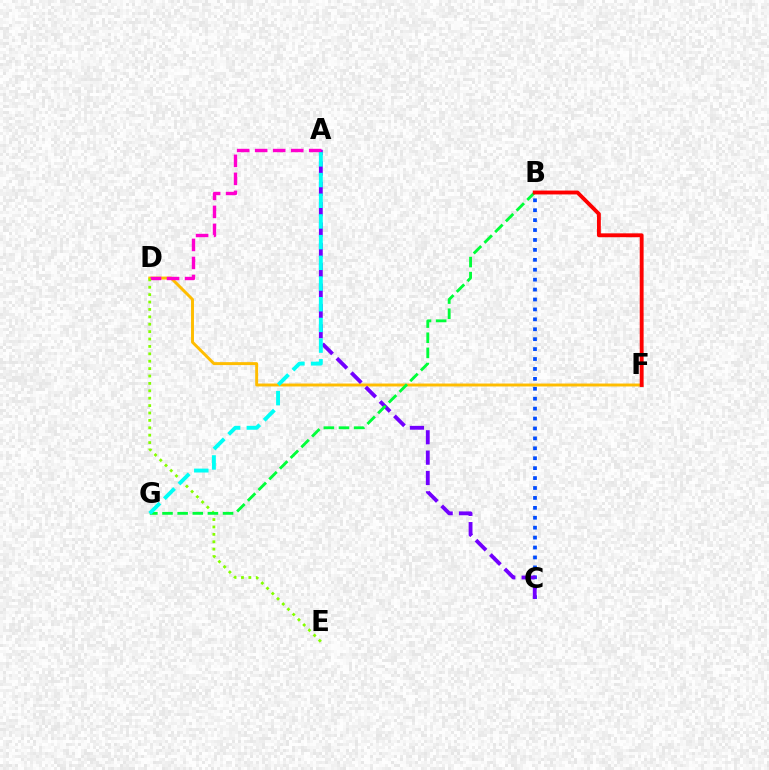{('D', 'F'): [{'color': '#ffbd00', 'line_style': 'solid', 'thickness': 2.11}], ('B', 'C'): [{'color': '#004bff', 'line_style': 'dotted', 'thickness': 2.7}], ('A', 'C'): [{'color': '#7200ff', 'line_style': 'dashed', 'thickness': 2.76}], ('A', 'D'): [{'color': '#ff00cf', 'line_style': 'dashed', 'thickness': 2.45}], ('D', 'E'): [{'color': '#84ff00', 'line_style': 'dotted', 'thickness': 2.01}], ('B', 'G'): [{'color': '#00ff39', 'line_style': 'dashed', 'thickness': 2.06}], ('A', 'G'): [{'color': '#00fff6', 'line_style': 'dashed', 'thickness': 2.81}], ('B', 'F'): [{'color': '#ff0000', 'line_style': 'solid', 'thickness': 2.78}]}